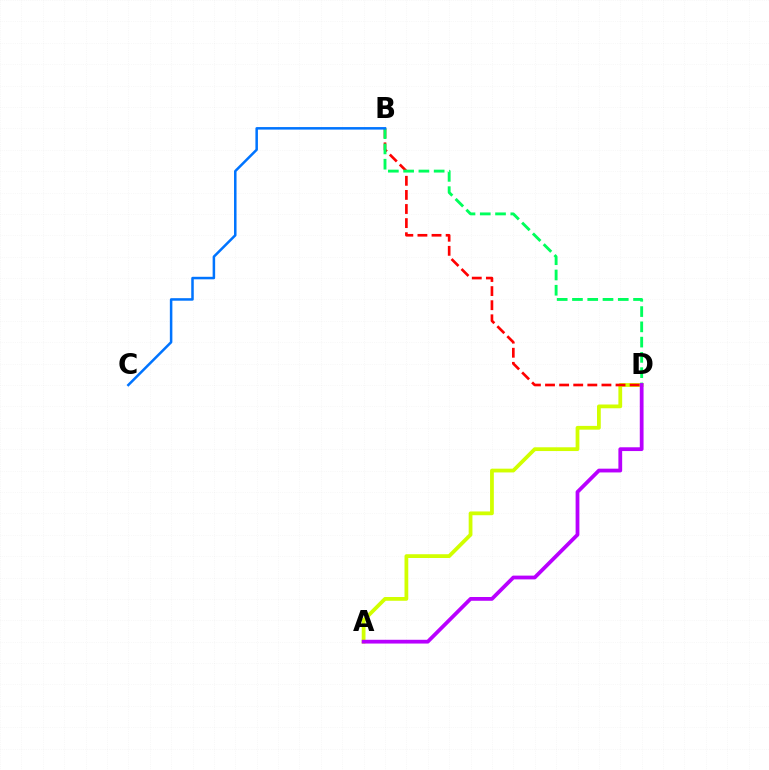{('A', 'D'): [{'color': '#d1ff00', 'line_style': 'solid', 'thickness': 2.71}, {'color': '#b900ff', 'line_style': 'solid', 'thickness': 2.72}], ('B', 'D'): [{'color': '#ff0000', 'line_style': 'dashed', 'thickness': 1.92}, {'color': '#00ff5c', 'line_style': 'dashed', 'thickness': 2.07}], ('B', 'C'): [{'color': '#0074ff', 'line_style': 'solid', 'thickness': 1.81}]}